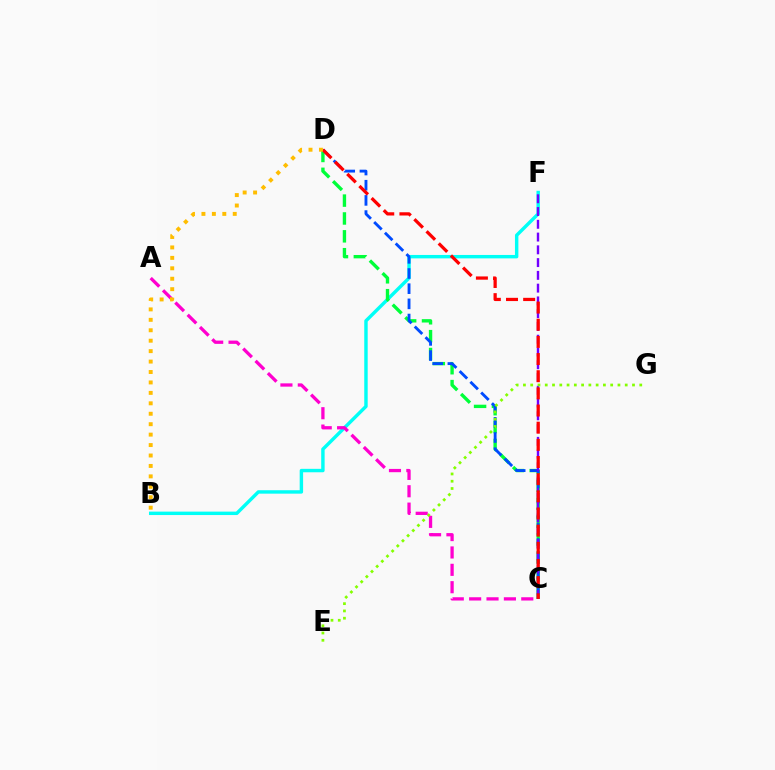{('B', 'F'): [{'color': '#00fff6', 'line_style': 'solid', 'thickness': 2.47}], ('C', 'D'): [{'color': '#00ff39', 'line_style': 'dashed', 'thickness': 2.43}, {'color': '#004bff', 'line_style': 'dashed', 'thickness': 2.06}, {'color': '#ff0000', 'line_style': 'dashed', 'thickness': 2.33}], ('C', 'F'): [{'color': '#7200ff', 'line_style': 'dashed', 'thickness': 1.73}], ('A', 'C'): [{'color': '#ff00cf', 'line_style': 'dashed', 'thickness': 2.36}], ('E', 'G'): [{'color': '#84ff00', 'line_style': 'dotted', 'thickness': 1.98}], ('B', 'D'): [{'color': '#ffbd00', 'line_style': 'dotted', 'thickness': 2.84}]}